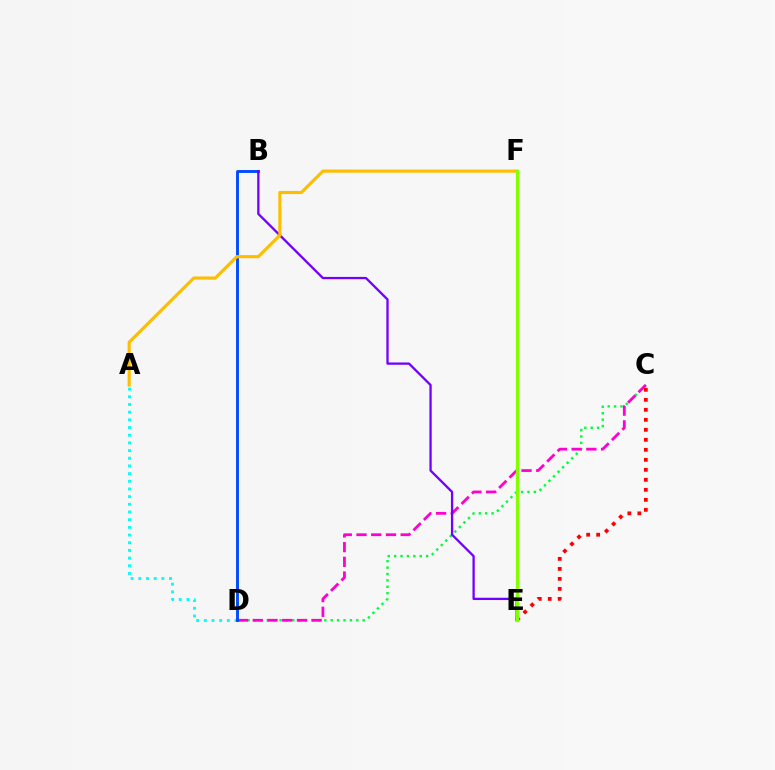{('A', 'D'): [{'color': '#00fff6', 'line_style': 'dotted', 'thickness': 2.09}], ('C', 'D'): [{'color': '#00ff39', 'line_style': 'dotted', 'thickness': 1.74}, {'color': '#ff00cf', 'line_style': 'dashed', 'thickness': 2.0}], ('C', 'E'): [{'color': '#ff0000', 'line_style': 'dotted', 'thickness': 2.72}], ('B', 'D'): [{'color': '#004bff', 'line_style': 'solid', 'thickness': 2.09}], ('B', 'E'): [{'color': '#7200ff', 'line_style': 'solid', 'thickness': 1.65}], ('A', 'F'): [{'color': '#ffbd00', 'line_style': 'solid', 'thickness': 2.26}], ('E', 'F'): [{'color': '#84ff00', 'line_style': 'solid', 'thickness': 2.41}]}